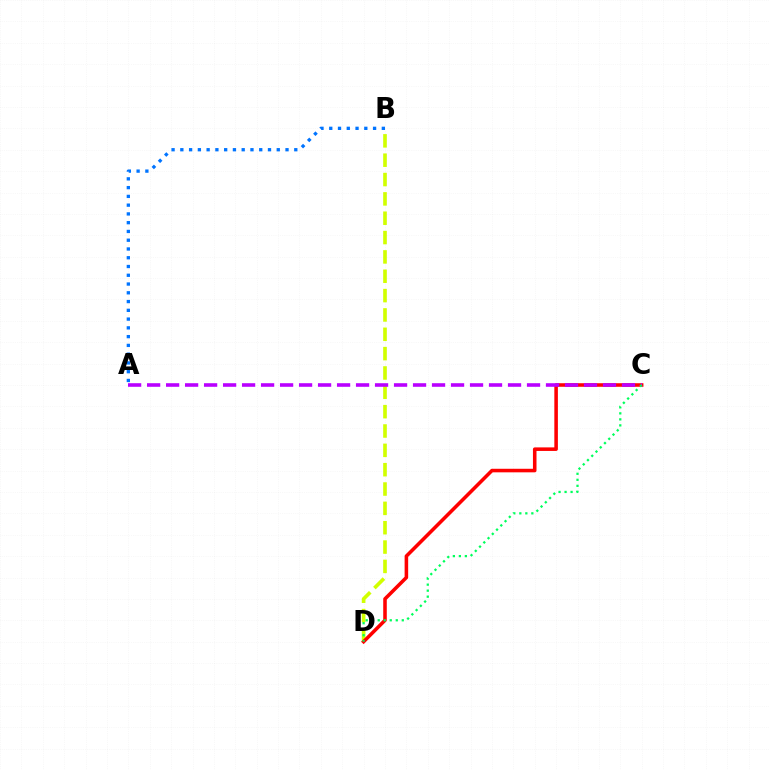{('B', 'D'): [{'color': '#d1ff00', 'line_style': 'dashed', 'thickness': 2.63}], ('A', 'B'): [{'color': '#0074ff', 'line_style': 'dotted', 'thickness': 2.38}], ('C', 'D'): [{'color': '#ff0000', 'line_style': 'solid', 'thickness': 2.56}, {'color': '#00ff5c', 'line_style': 'dotted', 'thickness': 1.63}], ('A', 'C'): [{'color': '#b900ff', 'line_style': 'dashed', 'thickness': 2.58}]}